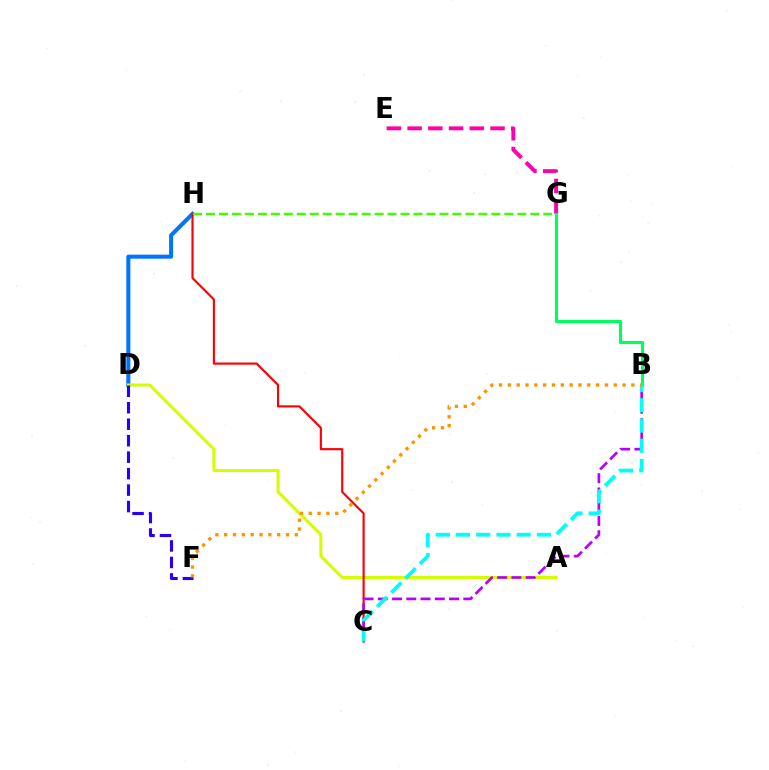{('E', 'G'): [{'color': '#ff00ac', 'line_style': 'dashed', 'thickness': 2.82}], ('D', 'H'): [{'color': '#0074ff', 'line_style': 'solid', 'thickness': 2.91}], ('A', 'D'): [{'color': '#d1ff00', 'line_style': 'solid', 'thickness': 2.17}], ('C', 'H'): [{'color': '#ff0000', 'line_style': 'solid', 'thickness': 1.54}], ('G', 'H'): [{'color': '#3dff00', 'line_style': 'dashed', 'thickness': 1.76}], ('B', 'C'): [{'color': '#b900ff', 'line_style': 'dashed', 'thickness': 1.94}, {'color': '#00fff6', 'line_style': 'dashed', 'thickness': 2.75}], ('B', 'G'): [{'color': '#00ff5c', 'line_style': 'solid', 'thickness': 2.26}], ('D', 'F'): [{'color': '#2500ff', 'line_style': 'dashed', 'thickness': 2.24}], ('B', 'F'): [{'color': '#ff9400', 'line_style': 'dotted', 'thickness': 2.4}]}